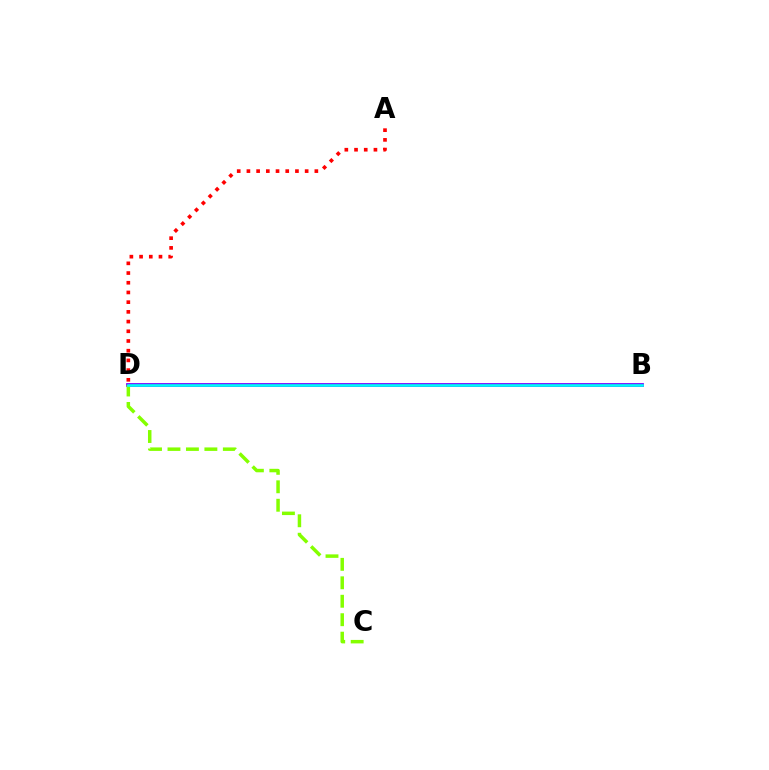{('B', 'D'): [{'color': '#7200ff', 'line_style': 'solid', 'thickness': 2.72}, {'color': '#00fff6', 'line_style': 'solid', 'thickness': 1.89}], ('A', 'D'): [{'color': '#ff0000', 'line_style': 'dotted', 'thickness': 2.64}], ('C', 'D'): [{'color': '#84ff00', 'line_style': 'dashed', 'thickness': 2.51}]}